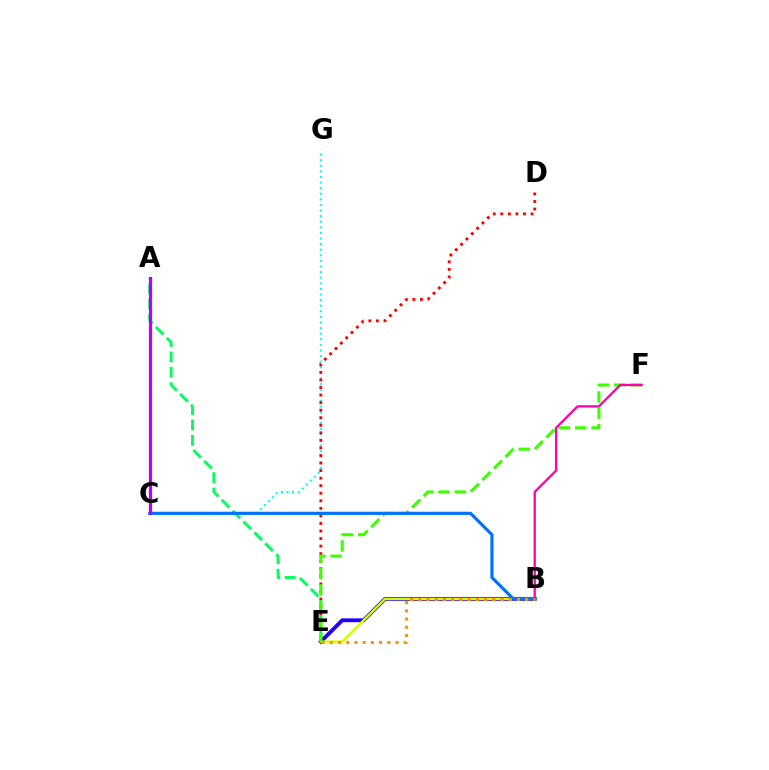{('C', 'G'): [{'color': '#00fff6', 'line_style': 'dotted', 'thickness': 1.52}], ('D', 'E'): [{'color': '#ff0000', 'line_style': 'dotted', 'thickness': 2.05}], ('A', 'E'): [{'color': '#00ff5c', 'line_style': 'dashed', 'thickness': 2.09}], ('B', 'E'): [{'color': '#2500ff', 'line_style': 'solid', 'thickness': 2.78}, {'color': '#d1ff00', 'line_style': 'solid', 'thickness': 1.74}, {'color': '#ff9400', 'line_style': 'dotted', 'thickness': 2.23}], ('E', 'F'): [{'color': '#3dff00', 'line_style': 'dashed', 'thickness': 2.22}], ('B', 'C'): [{'color': '#0074ff', 'line_style': 'solid', 'thickness': 2.29}], ('B', 'F'): [{'color': '#ff00ac', 'line_style': 'solid', 'thickness': 1.65}], ('A', 'C'): [{'color': '#b900ff', 'line_style': 'solid', 'thickness': 2.33}]}